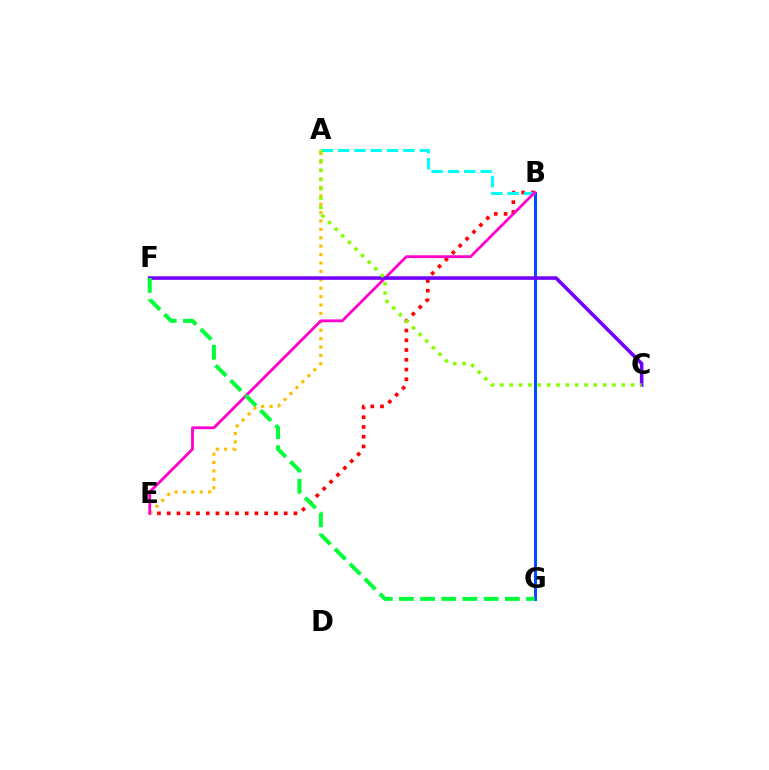{('B', 'E'): [{'color': '#ff0000', 'line_style': 'dotted', 'thickness': 2.65}, {'color': '#ff00cf', 'line_style': 'solid', 'thickness': 2.02}], ('B', 'G'): [{'color': '#004bff', 'line_style': 'solid', 'thickness': 2.13}], ('A', 'E'): [{'color': '#ffbd00', 'line_style': 'dotted', 'thickness': 2.28}], ('A', 'B'): [{'color': '#00fff6', 'line_style': 'dashed', 'thickness': 2.22}], ('C', 'F'): [{'color': '#7200ff', 'line_style': 'solid', 'thickness': 2.56}], ('A', 'C'): [{'color': '#84ff00', 'line_style': 'dotted', 'thickness': 2.54}], ('F', 'G'): [{'color': '#00ff39', 'line_style': 'dashed', 'thickness': 2.88}]}